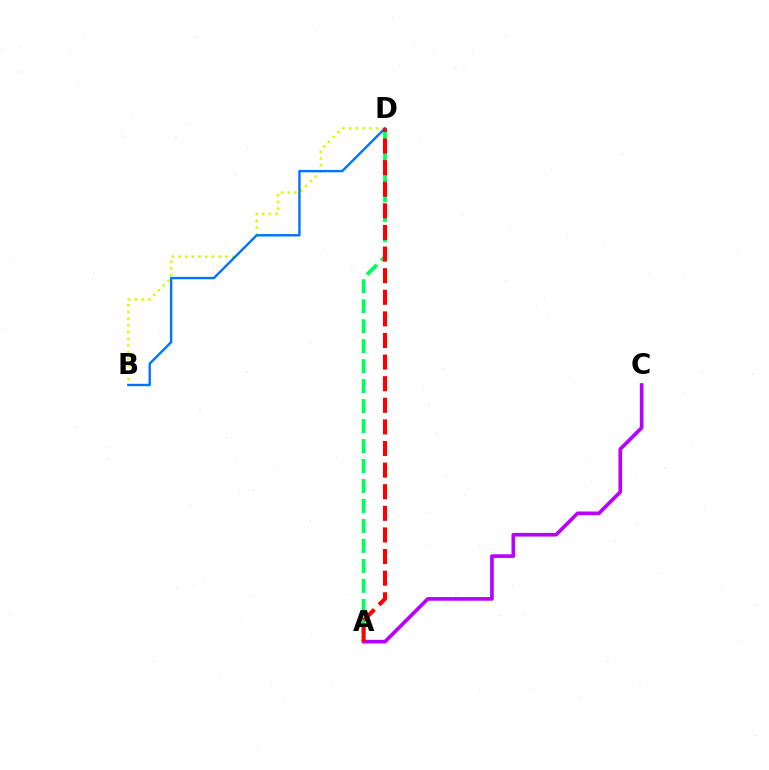{('A', 'D'): [{'color': '#00ff5c', 'line_style': 'dashed', 'thickness': 2.71}, {'color': '#ff0000', 'line_style': 'dashed', 'thickness': 2.94}], ('B', 'D'): [{'color': '#d1ff00', 'line_style': 'dotted', 'thickness': 1.82}, {'color': '#0074ff', 'line_style': 'solid', 'thickness': 1.72}], ('A', 'C'): [{'color': '#b900ff', 'line_style': 'solid', 'thickness': 2.63}]}